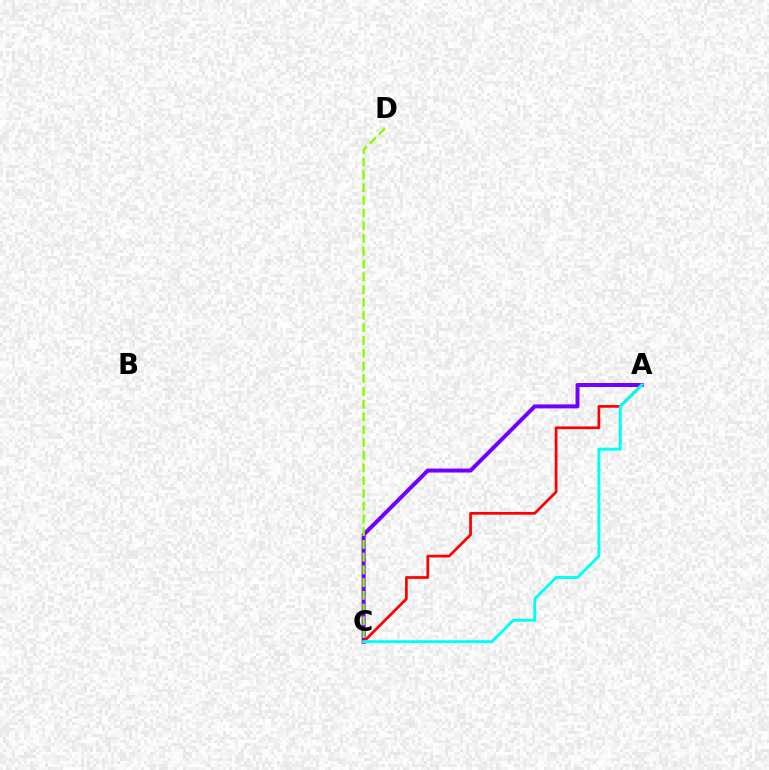{('A', 'C'): [{'color': '#7200ff', 'line_style': 'solid', 'thickness': 2.87}, {'color': '#ff0000', 'line_style': 'solid', 'thickness': 1.95}, {'color': '#00fff6', 'line_style': 'solid', 'thickness': 2.1}], ('C', 'D'): [{'color': '#84ff00', 'line_style': 'dashed', 'thickness': 1.73}]}